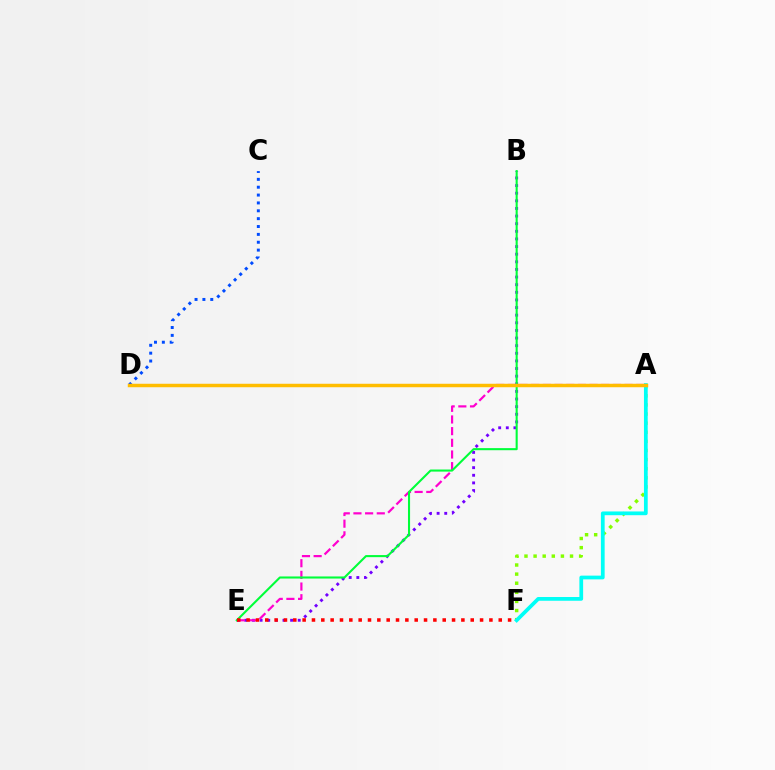{('B', 'E'): [{'color': '#7200ff', 'line_style': 'dotted', 'thickness': 2.07}, {'color': '#00ff39', 'line_style': 'solid', 'thickness': 1.51}], ('A', 'E'): [{'color': '#ff00cf', 'line_style': 'dashed', 'thickness': 1.59}], ('A', 'F'): [{'color': '#84ff00', 'line_style': 'dotted', 'thickness': 2.47}, {'color': '#00fff6', 'line_style': 'solid', 'thickness': 2.7}], ('E', 'F'): [{'color': '#ff0000', 'line_style': 'dotted', 'thickness': 2.54}], ('C', 'D'): [{'color': '#004bff', 'line_style': 'dotted', 'thickness': 2.14}], ('A', 'D'): [{'color': '#ffbd00', 'line_style': 'solid', 'thickness': 2.5}]}